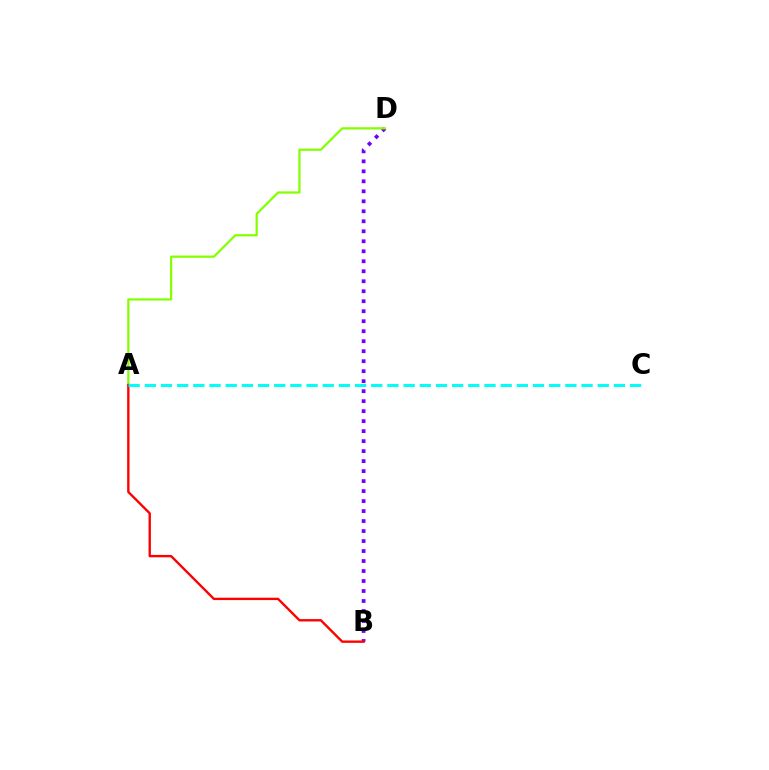{('B', 'D'): [{'color': '#7200ff', 'line_style': 'dotted', 'thickness': 2.71}], ('A', 'D'): [{'color': '#84ff00', 'line_style': 'solid', 'thickness': 1.61}], ('A', 'B'): [{'color': '#ff0000', 'line_style': 'solid', 'thickness': 1.7}], ('A', 'C'): [{'color': '#00fff6', 'line_style': 'dashed', 'thickness': 2.2}]}